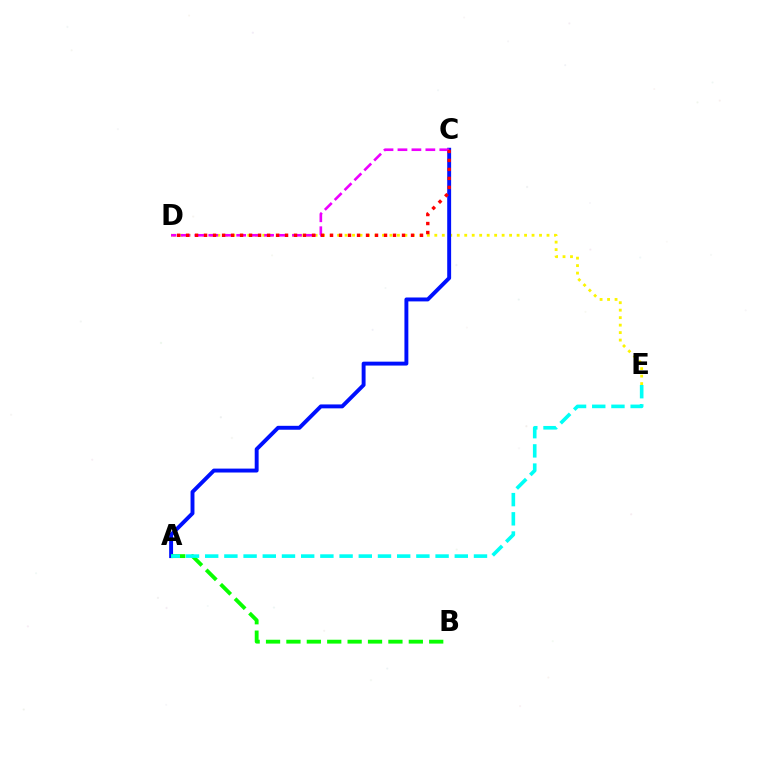{('D', 'E'): [{'color': '#fcf500', 'line_style': 'dotted', 'thickness': 2.03}], ('A', 'C'): [{'color': '#0010ff', 'line_style': 'solid', 'thickness': 2.82}], ('A', 'B'): [{'color': '#08ff00', 'line_style': 'dashed', 'thickness': 2.77}], ('A', 'E'): [{'color': '#00fff6', 'line_style': 'dashed', 'thickness': 2.61}], ('C', 'D'): [{'color': '#ee00ff', 'line_style': 'dashed', 'thickness': 1.89}, {'color': '#ff0000', 'line_style': 'dotted', 'thickness': 2.44}]}